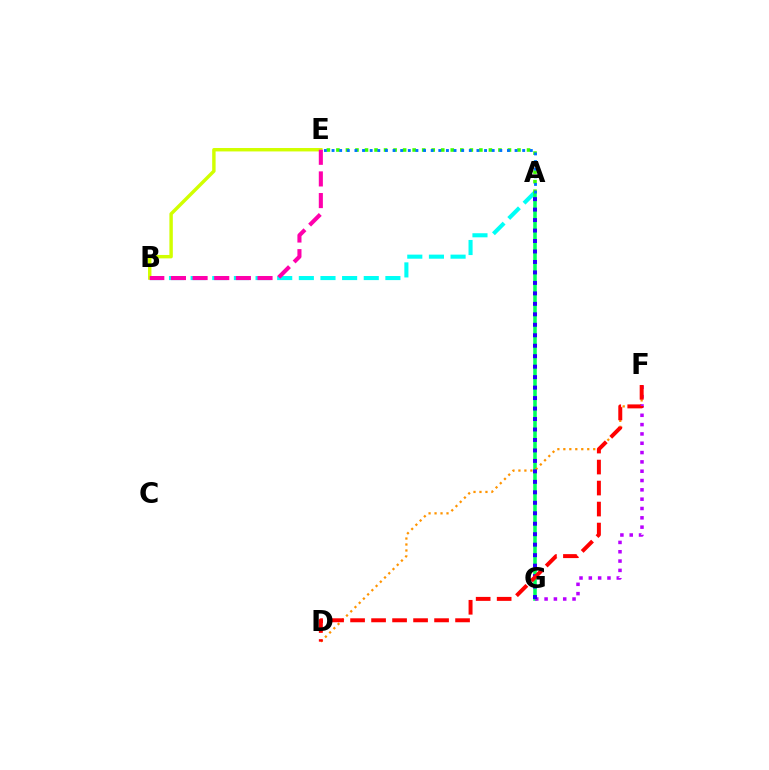{('A', 'B'): [{'color': '#00fff6', 'line_style': 'dashed', 'thickness': 2.94}], ('A', 'G'): [{'color': '#00ff5c', 'line_style': 'solid', 'thickness': 2.56}, {'color': '#2500ff', 'line_style': 'dotted', 'thickness': 2.84}], ('A', 'E'): [{'color': '#3dff00', 'line_style': 'dotted', 'thickness': 2.59}, {'color': '#0074ff', 'line_style': 'dotted', 'thickness': 2.07}], ('D', 'F'): [{'color': '#ff9400', 'line_style': 'dotted', 'thickness': 1.62}, {'color': '#ff0000', 'line_style': 'dashed', 'thickness': 2.85}], ('F', 'G'): [{'color': '#b900ff', 'line_style': 'dotted', 'thickness': 2.53}], ('B', 'E'): [{'color': '#d1ff00', 'line_style': 'solid', 'thickness': 2.46}, {'color': '#ff00ac', 'line_style': 'dashed', 'thickness': 2.94}]}